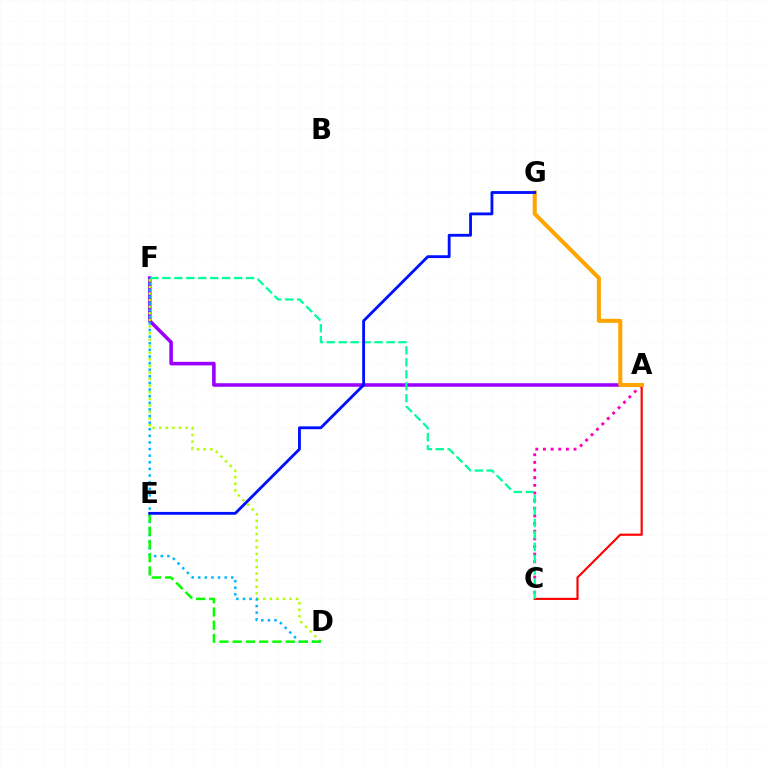{('A', 'F'): [{'color': '#9b00ff', 'line_style': 'solid', 'thickness': 2.56}], ('A', 'C'): [{'color': '#ff0000', 'line_style': 'solid', 'thickness': 1.56}, {'color': '#ff00bd', 'line_style': 'dotted', 'thickness': 2.08}], ('D', 'F'): [{'color': '#b3ff00', 'line_style': 'dotted', 'thickness': 1.79}, {'color': '#00b5ff', 'line_style': 'dotted', 'thickness': 1.8}], ('A', 'G'): [{'color': '#ffa500', 'line_style': 'solid', 'thickness': 2.92}], ('C', 'F'): [{'color': '#00ff9d', 'line_style': 'dashed', 'thickness': 1.63}], ('D', 'E'): [{'color': '#08ff00', 'line_style': 'dashed', 'thickness': 1.8}], ('E', 'G'): [{'color': '#0010ff', 'line_style': 'solid', 'thickness': 2.04}]}